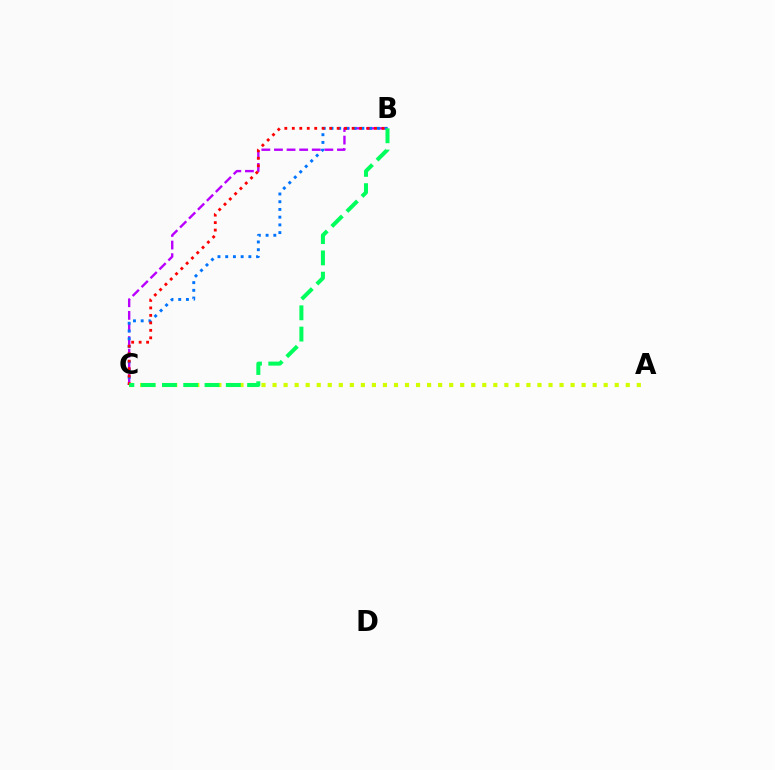{('B', 'C'): [{'color': '#b900ff', 'line_style': 'dashed', 'thickness': 1.71}, {'color': '#0074ff', 'line_style': 'dotted', 'thickness': 2.1}, {'color': '#ff0000', 'line_style': 'dotted', 'thickness': 2.03}, {'color': '#00ff5c', 'line_style': 'dashed', 'thickness': 2.89}], ('A', 'C'): [{'color': '#d1ff00', 'line_style': 'dotted', 'thickness': 3.0}]}